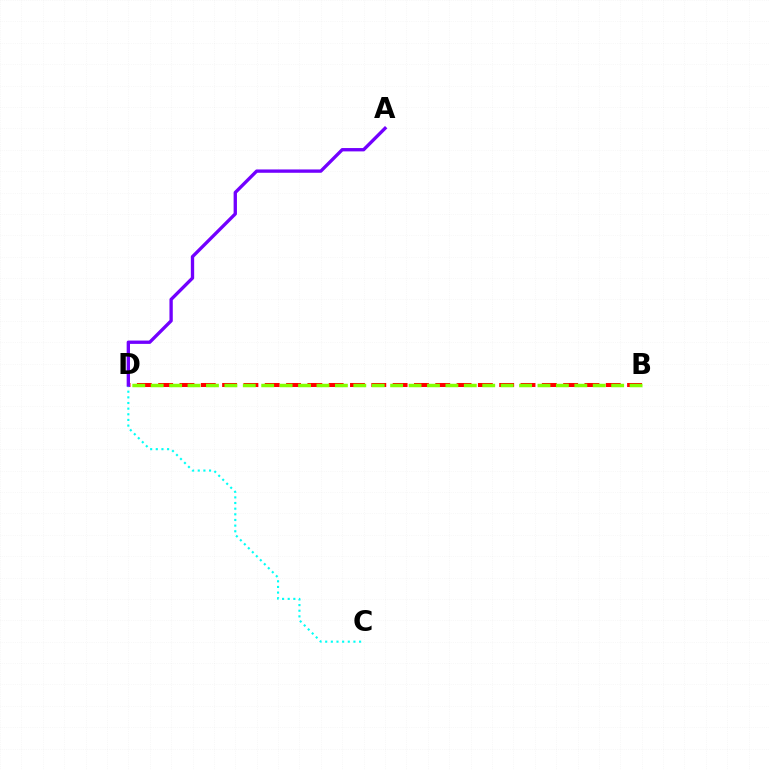{('B', 'D'): [{'color': '#ff0000', 'line_style': 'dashed', 'thickness': 2.9}, {'color': '#84ff00', 'line_style': 'dashed', 'thickness': 2.5}], ('C', 'D'): [{'color': '#00fff6', 'line_style': 'dotted', 'thickness': 1.53}], ('A', 'D'): [{'color': '#7200ff', 'line_style': 'solid', 'thickness': 2.4}]}